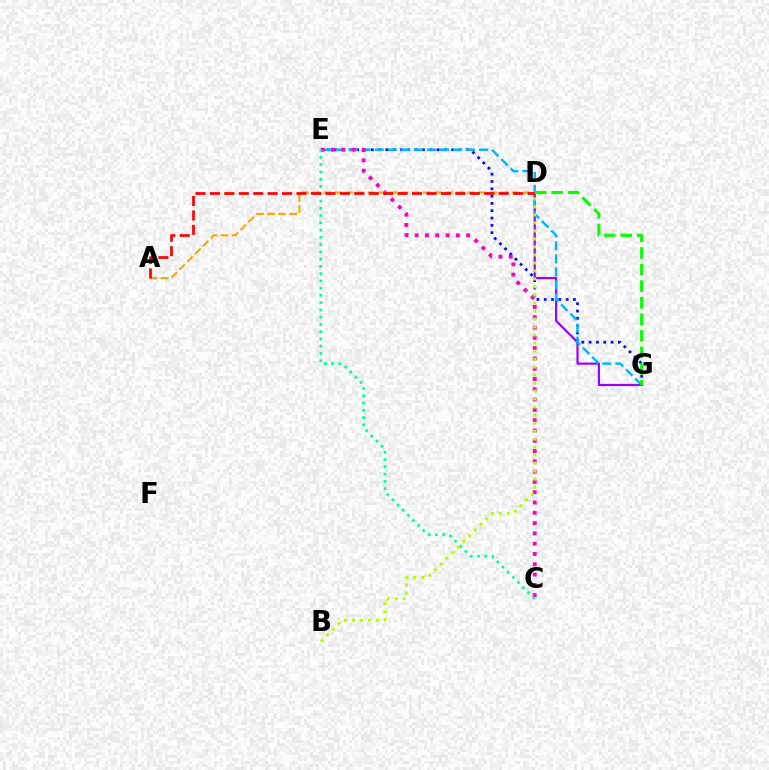{('D', 'G'): [{'color': '#9b00ff', 'line_style': 'solid', 'thickness': 1.58}, {'color': '#08ff00', 'line_style': 'dashed', 'thickness': 2.25}], ('E', 'G'): [{'color': '#0010ff', 'line_style': 'dotted', 'thickness': 1.99}, {'color': '#00b5ff', 'line_style': 'dashed', 'thickness': 1.77}], ('C', 'E'): [{'color': '#ff00bd', 'line_style': 'dotted', 'thickness': 2.8}, {'color': '#00ff9d', 'line_style': 'dotted', 'thickness': 1.97}], ('A', 'D'): [{'color': '#ffa500', 'line_style': 'dashed', 'thickness': 1.51}, {'color': '#ff0000', 'line_style': 'dashed', 'thickness': 1.96}], ('B', 'D'): [{'color': '#b3ff00', 'line_style': 'dotted', 'thickness': 2.18}]}